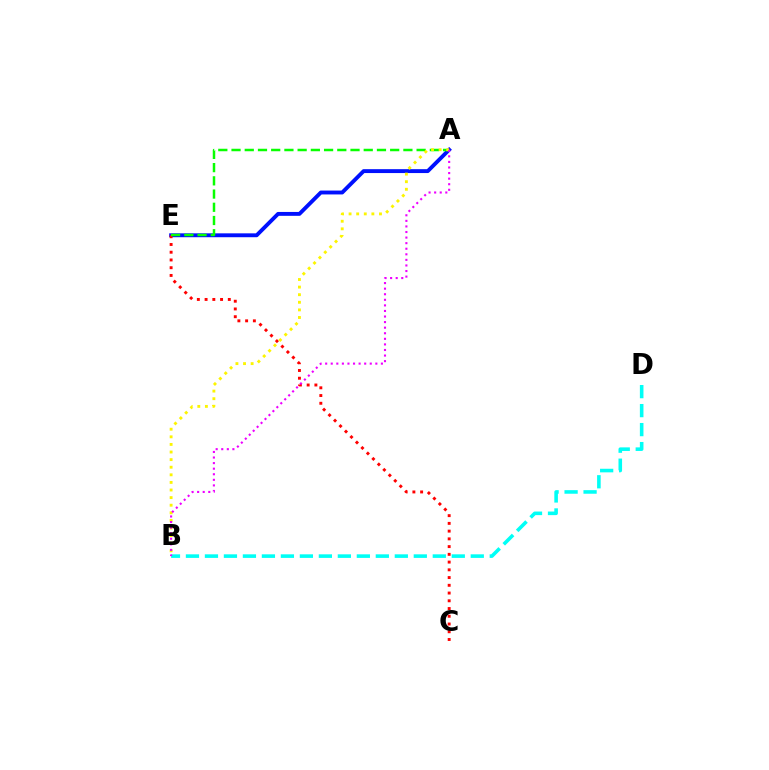{('A', 'E'): [{'color': '#0010ff', 'line_style': 'solid', 'thickness': 2.8}, {'color': '#08ff00', 'line_style': 'dashed', 'thickness': 1.8}], ('C', 'E'): [{'color': '#ff0000', 'line_style': 'dotted', 'thickness': 2.1}], ('A', 'B'): [{'color': '#fcf500', 'line_style': 'dotted', 'thickness': 2.06}, {'color': '#ee00ff', 'line_style': 'dotted', 'thickness': 1.51}], ('B', 'D'): [{'color': '#00fff6', 'line_style': 'dashed', 'thickness': 2.58}]}